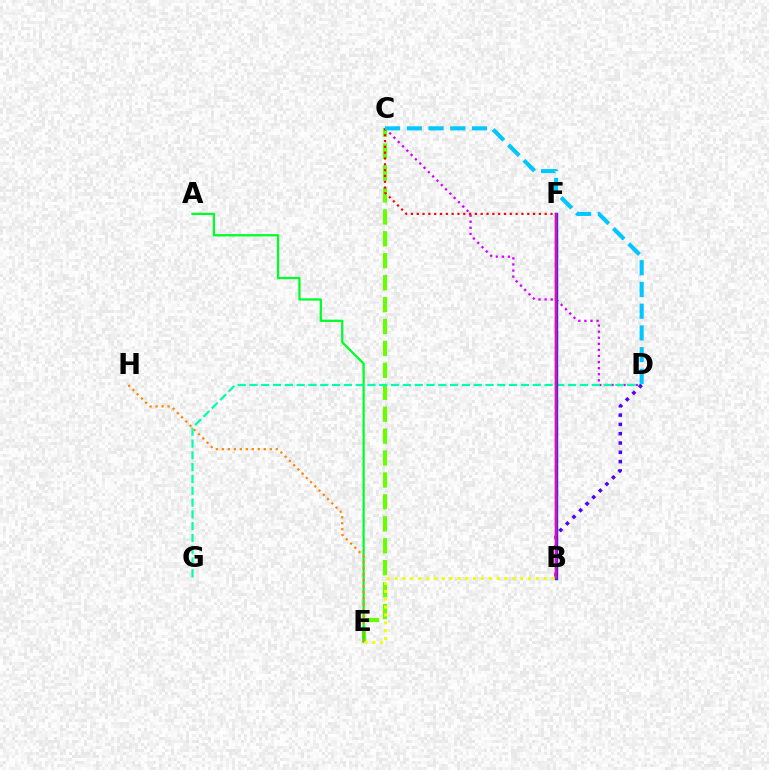{('C', 'D'): [{'color': '#d600ff', 'line_style': 'dotted', 'thickness': 1.65}, {'color': '#00c7ff', 'line_style': 'dashed', 'thickness': 2.95}], ('C', 'E'): [{'color': '#66ff00', 'line_style': 'dashed', 'thickness': 2.98}], ('C', 'F'): [{'color': '#ff0000', 'line_style': 'dotted', 'thickness': 1.58}], ('A', 'E'): [{'color': '#00ff27', 'line_style': 'solid', 'thickness': 1.63}], ('D', 'G'): [{'color': '#00ffaf', 'line_style': 'dashed', 'thickness': 1.6}], ('B', 'F'): [{'color': '#003fff', 'line_style': 'solid', 'thickness': 2.49}, {'color': '#ff00a0', 'line_style': 'solid', 'thickness': 1.65}], ('E', 'H'): [{'color': '#ff8800', 'line_style': 'dotted', 'thickness': 1.63}], ('B', 'E'): [{'color': '#eeff00', 'line_style': 'dotted', 'thickness': 2.13}], ('B', 'D'): [{'color': '#4f00ff', 'line_style': 'dotted', 'thickness': 2.53}]}